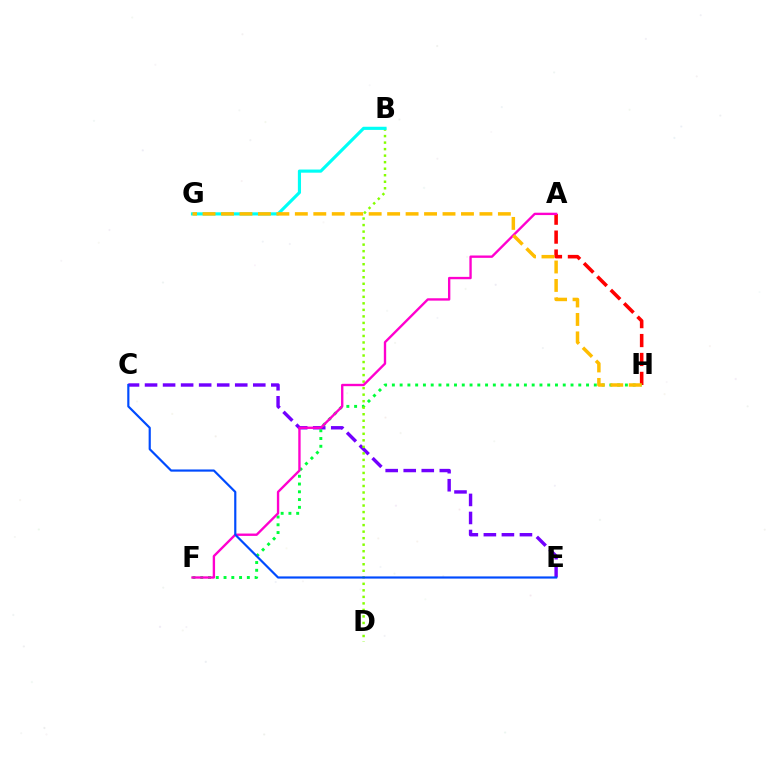{('A', 'H'): [{'color': '#ff0000', 'line_style': 'dashed', 'thickness': 2.57}], ('C', 'E'): [{'color': '#7200ff', 'line_style': 'dashed', 'thickness': 2.45}, {'color': '#004bff', 'line_style': 'solid', 'thickness': 1.57}], ('F', 'H'): [{'color': '#00ff39', 'line_style': 'dotted', 'thickness': 2.11}], ('B', 'D'): [{'color': '#84ff00', 'line_style': 'dotted', 'thickness': 1.77}], ('B', 'G'): [{'color': '#00fff6', 'line_style': 'solid', 'thickness': 2.26}], ('A', 'F'): [{'color': '#ff00cf', 'line_style': 'solid', 'thickness': 1.7}], ('G', 'H'): [{'color': '#ffbd00', 'line_style': 'dashed', 'thickness': 2.51}]}